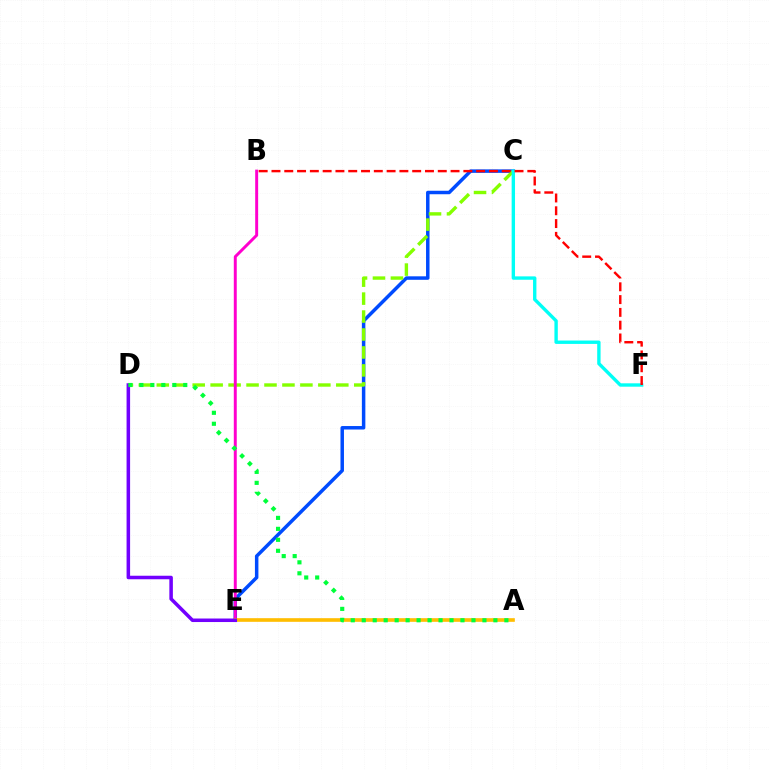{('C', 'E'): [{'color': '#004bff', 'line_style': 'solid', 'thickness': 2.51}], ('C', 'D'): [{'color': '#84ff00', 'line_style': 'dashed', 'thickness': 2.44}], ('B', 'E'): [{'color': '#ff00cf', 'line_style': 'solid', 'thickness': 2.13}], ('A', 'E'): [{'color': '#ffbd00', 'line_style': 'solid', 'thickness': 2.62}], ('C', 'F'): [{'color': '#00fff6', 'line_style': 'solid', 'thickness': 2.43}], ('B', 'F'): [{'color': '#ff0000', 'line_style': 'dashed', 'thickness': 1.74}], ('D', 'E'): [{'color': '#7200ff', 'line_style': 'solid', 'thickness': 2.54}], ('A', 'D'): [{'color': '#00ff39', 'line_style': 'dotted', 'thickness': 2.98}]}